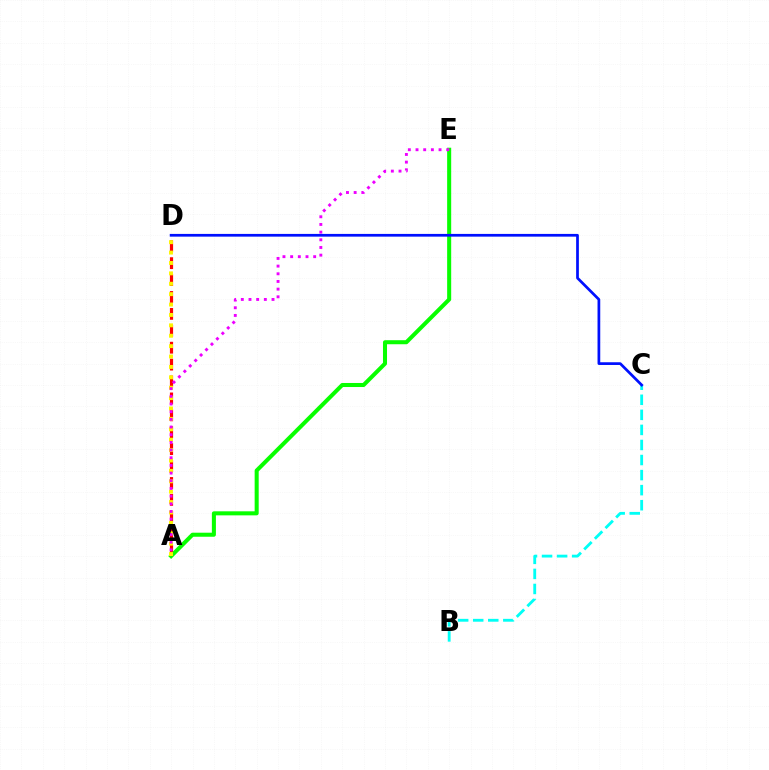{('B', 'C'): [{'color': '#00fff6', 'line_style': 'dashed', 'thickness': 2.05}], ('A', 'D'): [{'color': '#ff0000', 'line_style': 'dashed', 'thickness': 2.3}, {'color': '#fcf500', 'line_style': 'dotted', 'thickness': 2.82}], ('A', 'E'): [{'color': '#08ff00', 'line_style': 'solid', 'thickness': 2.91}, {'color': '#ee00ff', 'line_style': 'dotted', 'thickness': 2.09}], ('C', 'D'): [{'color': '#0010ff', 'line_style': 'solid', 'thickness': 1.96}]}